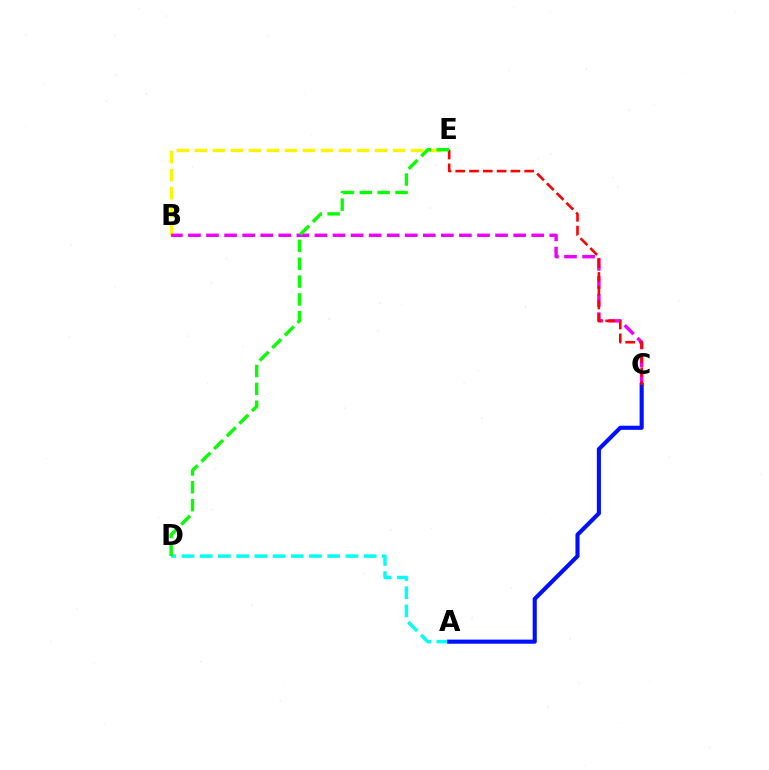{('B', 'E'): [{'color': '#fcf500', 'line_style': 'dashed', 'thickness': 2.45}], ('A', 'D'): [{'color': '#00fff6', 'line_style': 'dashed', 'thickness': 2.47}], ('B', 'C'): [{'color': '#ee00ff', 'line_style': 'dashed', 'thickness': 2.45}], ('A', 'C'): [{'color': '#0010ff', 'line_style': 'solid', 'thickness': 2.96}], ('C', 'E'): [{'color': '#ff0000', 'line_style': 'dashed', 'thickness': 1.87}], ('D', 'E'): [{'color': '#08ff00', 'line_style': 'dashed', 'thickness': 2.43}]}